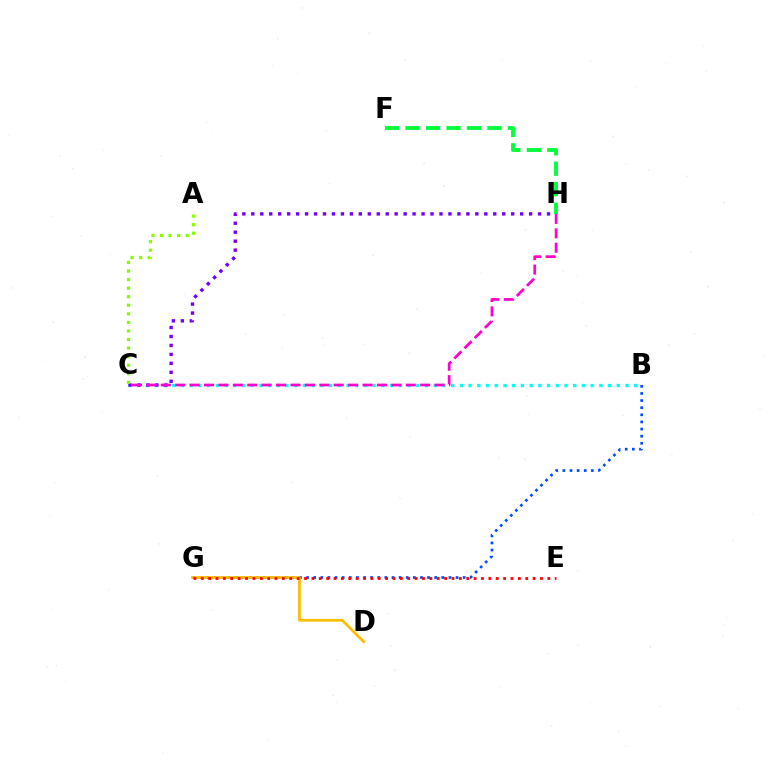{('B', 'G'): [{'color': '#004bff', 'line_style': 'dotted', 'thickness': 1.93}], ('B', 'C'): [{'color': '#00fff6', 'line_style': 'dotted', 'thickness': 2.37}], ('C', 'H'): [{'color': '#7200ff', 'line_style': 'dotted', 'thickness': 2.43}, {'color': '#ff00cf', 'line_style': 'dashed', 'thickness': 1.96}], ('D', 'G'): [{'color': '#ffbd00', 'line_style': 'solid', 'thickness': 1.98}], ('F', 'H'): [{'color': '#00ff39', 'line_style': 'dashed', 'thickness': 2.78}], ('E', 'G'): [{'color': '#ff0000', 'line_style': 'dotted', 'thickness': 2.0}], ('A', 'C'): [{'color': '#84ff00', 'line_style': 'dotted', 'thickness': 2.33}]}